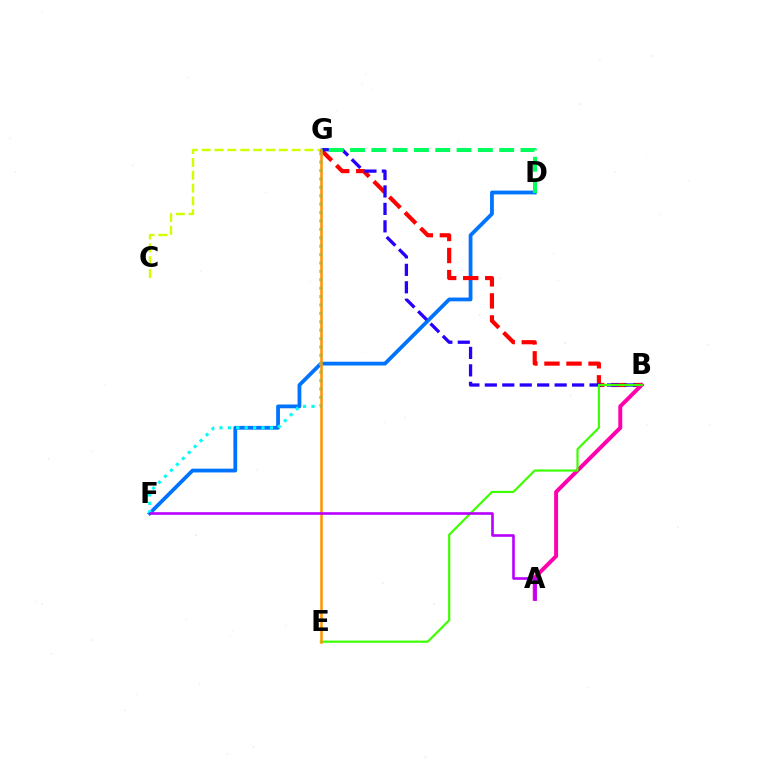{('C', 'G'): [{'color': '#d1ff00', 'line_style': 'dashed', 'thickness': 1.74}], ('D', 'F'): [{'color': '#0074ff', 'line_style': 'solid', 'thickness': 2.72}], ('B', 'G'): [{'color': '#ff0000', 'line_style': 'dashed', 'thickness': 2.99}, {'color': '#2500ff', 'line_style': 'dashed', 'thickness': 2.37}], ('A', 'B'): [{'color': '#ff00ac', 'line_style': 'solid', 'thickness': 2.85}], ('B', 'E'): [{'color': '#3dff00', 'line_style': 'solid', 'thickness': 1.57}], ('F', 'G'): [{'color': '#00fff6', 'line_style': 'dotted', 'thickness': 2.28}], ('E', 'G'): [{'color': '#ff9400', 'line_style': 'solid', 'thickness': 1.82}], ('A', 'F'): [{'color': '#b900ff', 'line_style': 'solid', 'thickness': 1.88}], ('D', 'G'): [{'color': '#00ff5c', 'line_style': 'dashed', 'thickness': 2.89}]}